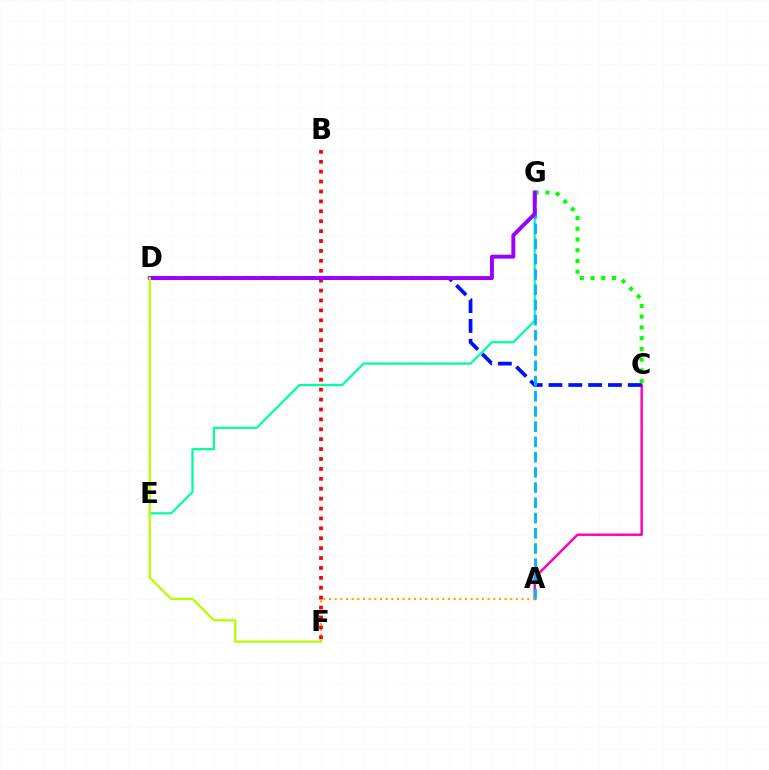{('A', 'C'): [{'color': '#ff00bd', 'line_style': 'solid', 'thickness': 1.78}], ('E', 'G'): [{'color': '#00ff9d', 'line_style': 'solid', 'thickness': 1.61}], ('C', 'D'): [{'color': '#0010ff', 'line_style': 'dashed', 'thickness': 2.69}], ('A', 'G'): [{'color': '#00b5ff', 'line_style': 'dashed', 'thickness': 2.07}], ('C', 'G'): [{'color': '#08ff00', 'line_style': 'dotted', 'thickness': 2.92}], ('A', 'F'): [{'color': '#ffa500', 'line_style': 'dotted', 'thickness': 1.54}], ('B', 'F'): [{'color': '#ff0000', 'line_style': 'dotted', 'thickness': 2.69}], ('D', 'G'): [{'color': '#9b00ff', 'line_style': 'solid', 'thickness': 2.83}], ('D', 'F'): [{'color': '#b3ff00', 'line_style': 'solid', 'thickness': 1.61}]}